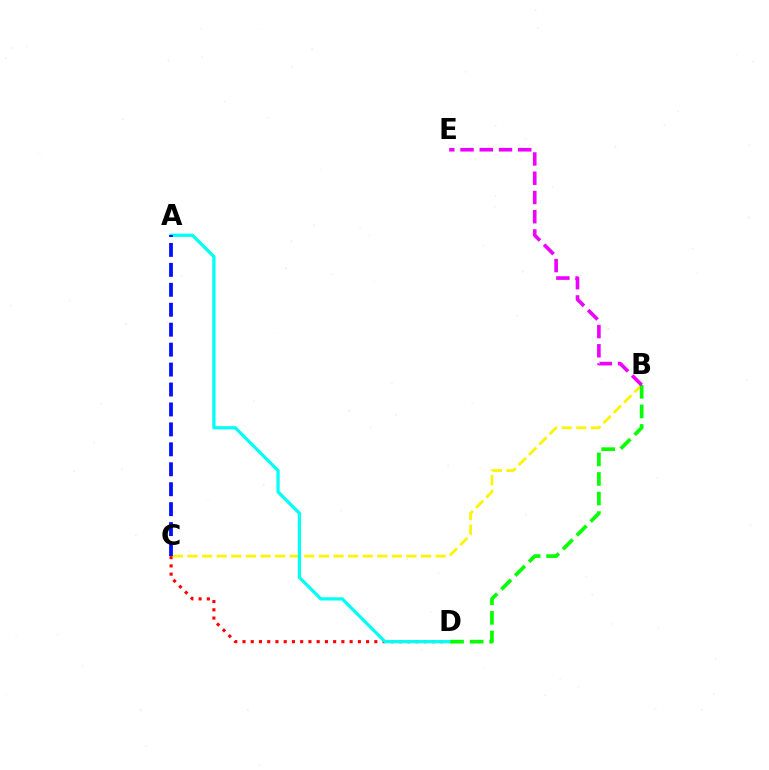{('C', 'D'): [{'color': '#ff0000', 'line_style': 'dotted', 'thickness': 2.24}], ('B', 'C'): [{'color': '#fcf500', 'line_style': 'dashed', 'thickness': 1.98}], ('A', 'D'): [{'color': '#00fff6', 'line_style': 'solid', 'thickness': 2.33}], ('B', 'D'): [{'color': '#08ff00', 'line_style': 'dashed', 'thickness': 2.66}], ('B', 'E'): [{'color': '#ee00ff', 'line_style': 'dashed', 'thickness': 2.61}], ('A', 'C'): [{'color': '#0010ff', 'line_style': 'dashed', 'thickness': 2.71}]}